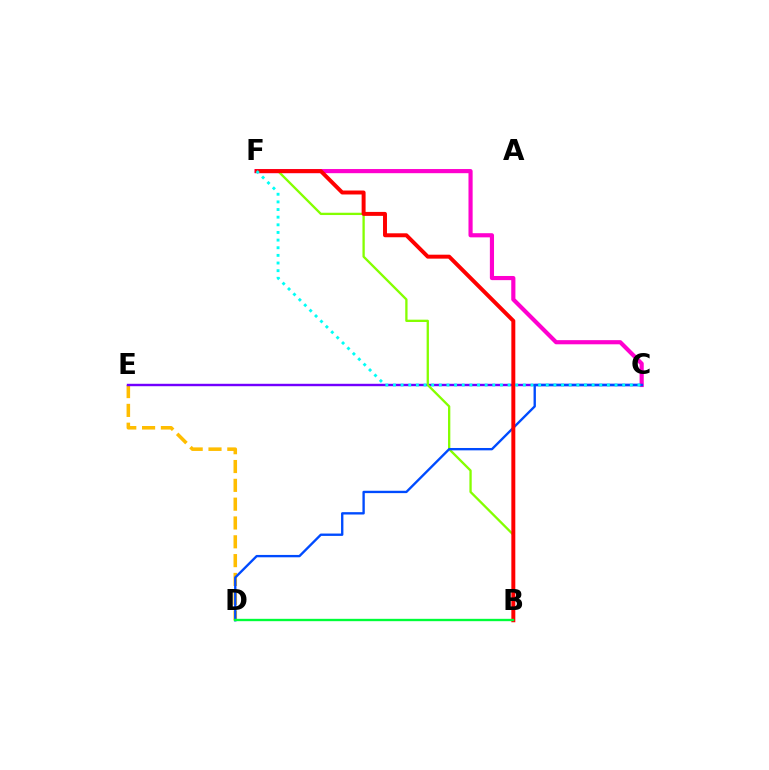{('C', 'F'): [{'color': '#ff00cf', 'line_style': 'solid', 'thickness': 2.99}, {'color': '#00fff6', 'line_style': 'dotted', 'thickness': 2.08}], ('D', 'E'): [{'color': '#ffbd00', 'line_style': 'dashed', 'thickness': 2.56}], ('C', 'E'): [{'color': '#7200ff', 'line_style': 'solid', 'thickness': 1.74}], ('B', 'F'): [{'color': '#84ff00', 'line_style': 'solid', 'thickness': 1.66}, {'color': '#ff0000', 'line_style': 'solid', 'thickness': 2.85}], ('C', 'D'): [{'color': '#004bff', 'line_style': 'solid', 'thickness': 1.7}], ('B', 'D'): [{'color': '#00ff39', 'line_style': 'solid', 'thickness': 1.7}]}